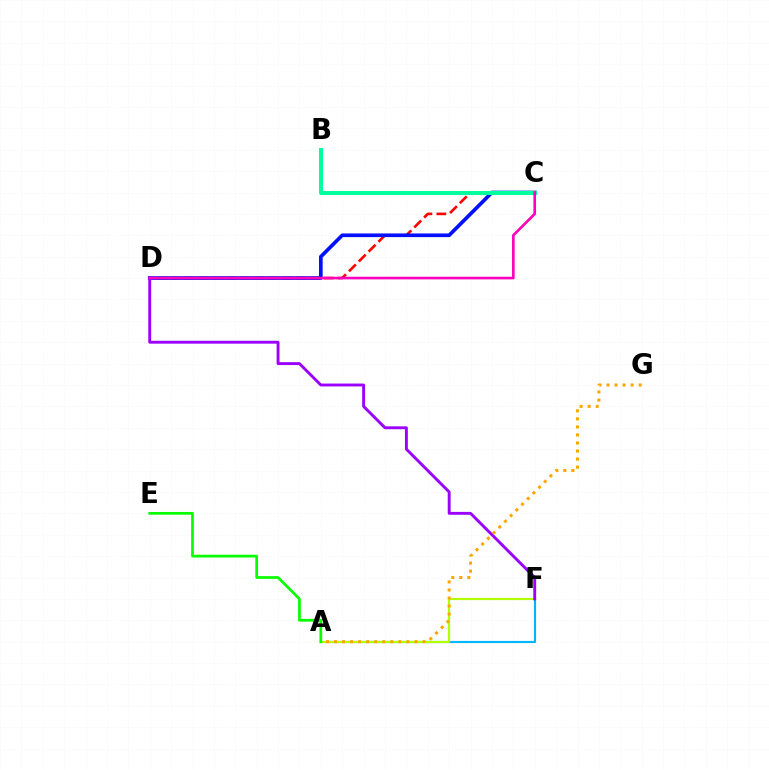{('A', 'F'): [{'color': '#00b5ff', 'line_style': 'solid', 'thickness': 1.55}, {'color': '#b3ff00', 'line_style': 'solid', 'thickness': 1.58}], ('C', 'D'): [{'color': '#ff0000', 'line_style': 'dashed', 'thickness': 1.89}, {'color': '#0010ff', 'line_style': 'solid', 'thickness': 2.63}, {'color': '#ff00bd', 'line_style': 'solid', 'thickness': 1.89}], ('D', 'F'): [{'color': '#9b00ff', 'line_style': 'solid', 'thickness': 2.08}], ('A', 'G'): [{'color': '#ffa500', 'line_style': 'dotted', 'thickness': 2.19}], ('B', 'C'): [{'color': '#00ff9d', 'line_style': 'solid', 'thickness': 2.95}], ('A', 'E'): [{'color': '#08ff00', 'line_style': 'solid', 'thickness': 1.97}]}